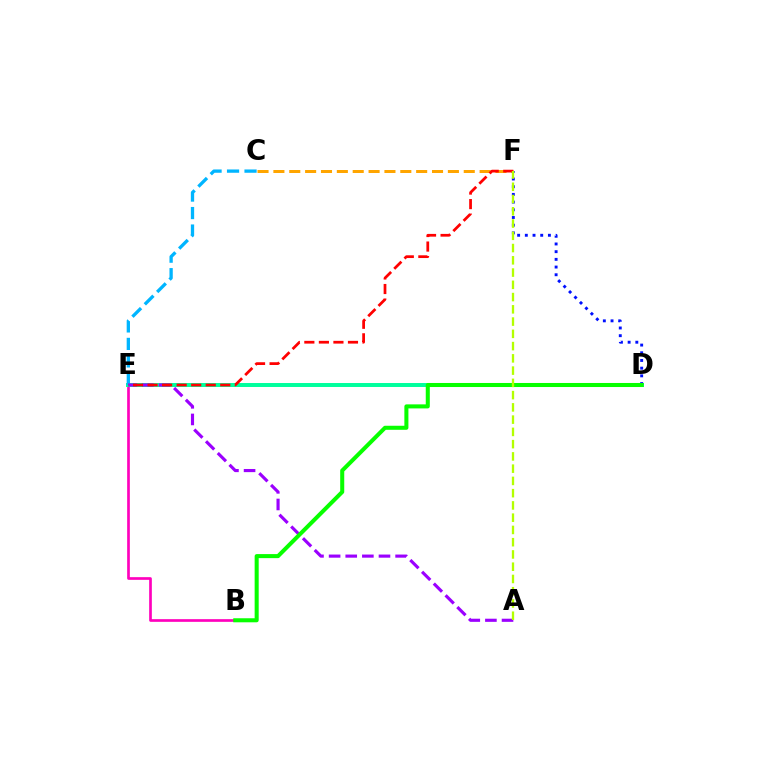{('B', 'E'): [{'color': '#ff00bd', 'line_style': 'solid', 'thickness': 1.93}], ('D', 'E'): [{'color': '#00ff9d', 'line_style': 'solid', 'thickness': 2.85}], ('C', 'E'): [{'color': '#00b5ff', 'line_style': 'dashed', 'thickness': 2.38}], ('A', 'E'): [{'color': '#9b00ff', 'line_style': 'dashed', 'thickness': 2.26}], ('C', 'F'): [{'color': '#ffa500', 'line_style': 'dashed', 'thickness': 2.15}], ('D', 'F'): [{'color': '#0010ff', 'line_style': 'dotted', 'thickness': 2.09}], ('B', 'D'): [{'color': '#08ff00', 'line_style': 'solid', 'thickness': 2.91}], ('E', 'F'): [{'color': '#ff0000', 'line_style': 'dashed', 'thickness': 1.98}], ('A', 'F'): [{'color': '#b3ff00', 'line_style': 'dashed', 'thickness': 1.66}]}